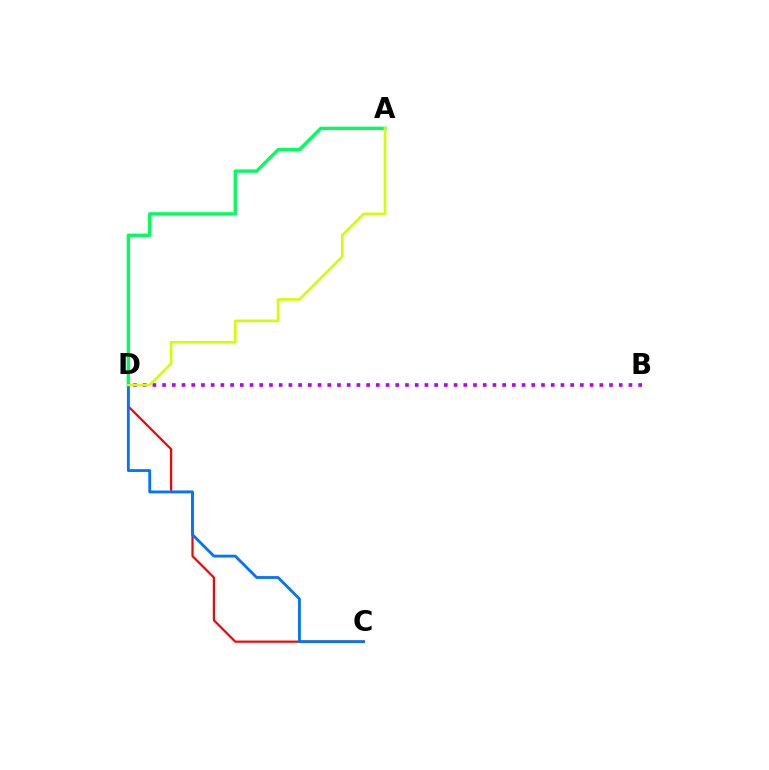{('A', 'D'): [{'color': '#00ff5c', 'line_style': 'solid', 'thickness': 2.41}, {'color': '#d1ff00', 'line_style': 'solid', 'thickness': 1.87}], ('C', 'D'): [{'color': '#ff0000', 'line_style': 'solid', 'thickness': 1.59}, {'color': '#0074ff', 'line_style': 'solid', 'thickness': 2.02}], ('B', 'D'): [{'color': '#b900ff', 'line_style': 'dotted', 'thickness': 2.64}]}